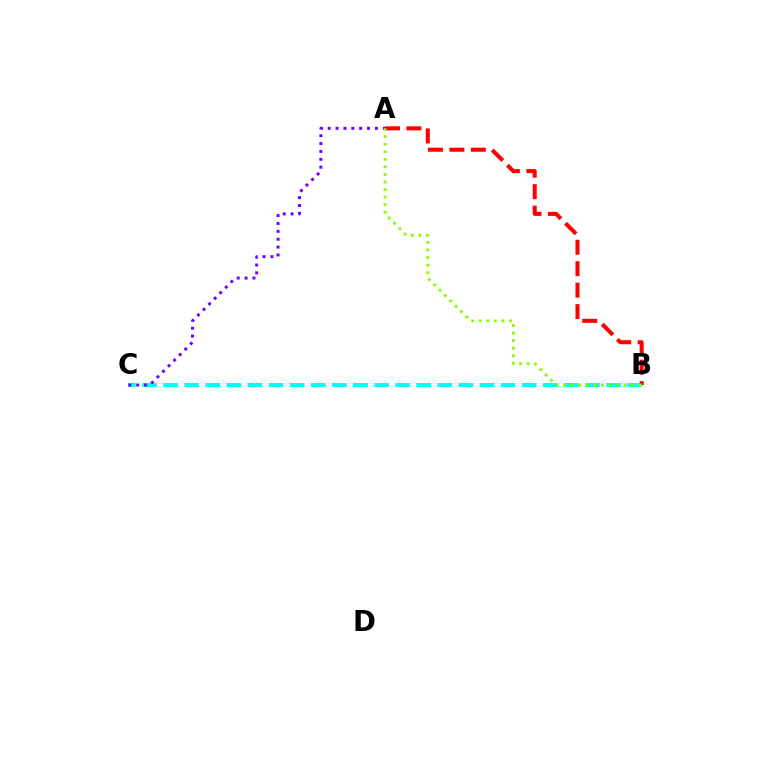{('B', 'C'): [{'color': '#00fff6', 'line_style': 'dashed', 'thickness': 2.87}], ('A', 'B'): [{'color': '#ff0000', 'line_style': 'dashed', 'thickness': 2.91}, {'color': '#84ff00', 'line_style': 'dotted', 'thickness': 2.05}], ('A', 'C'): [{'color': '#7200ff', 'line_style': 'dotted', 'thickness': 2.14}]}